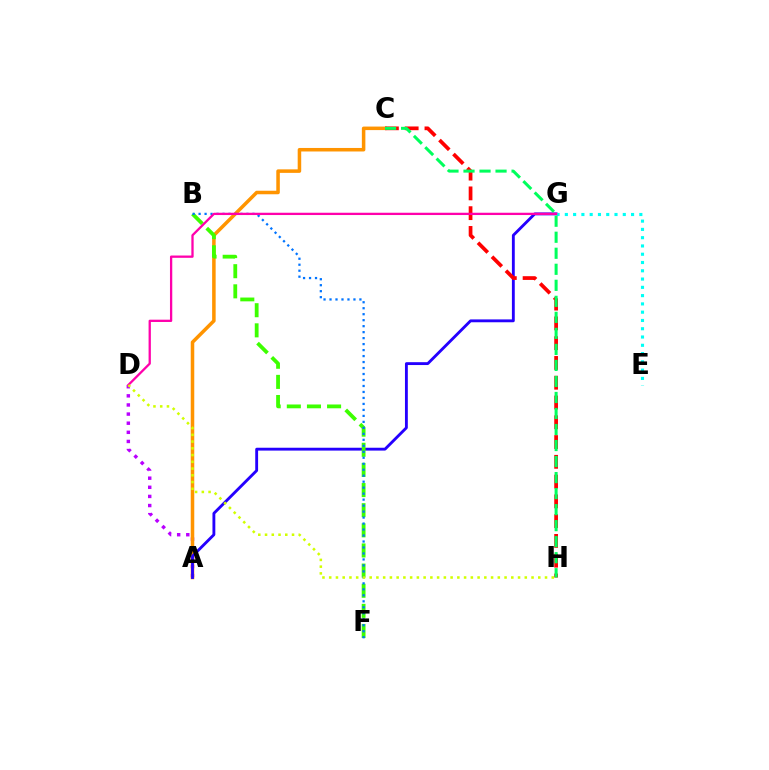{('A', 'D'): [{'color': '#b900ff', 'line_style': 'dotted', 'thickness': 2.48}], ('A', 'C'): [{'color': '#ff9400', 'line_style': 'solid', 'thickness': 2.54}], ('A', 'G'): [{'color': '#2500ff', 'line_style': 'solid', 'thickness': 2.05}], ('C', 'H'): [{'color': '#ff0000', 'line_style': 'dashed', 'thickness': 2.69}, {'color': '#00ff5c', 'line_style': 'dashed', 'thickness': 2.18}], ('B', 'F'): [{'color': '#3dff00', 'line_style': 'dashed', 'thickness': 2.74}, {'color': '#0074ff', 'line_style': 'dotted', 'thickness': 1.63}], ('E', 'G'): [{'color': '#00fff6', 'line_style': 'dotted', 'thickness': 2.25}], ('D', 'G'): [{'color': '#ff00ac', 'line_style': 'solid', 'thickness': 1.65}], ('D', 'H'): [{'color': '#d1ff00', 'line_style': 'dotted', 'thickness': 1.83}]}